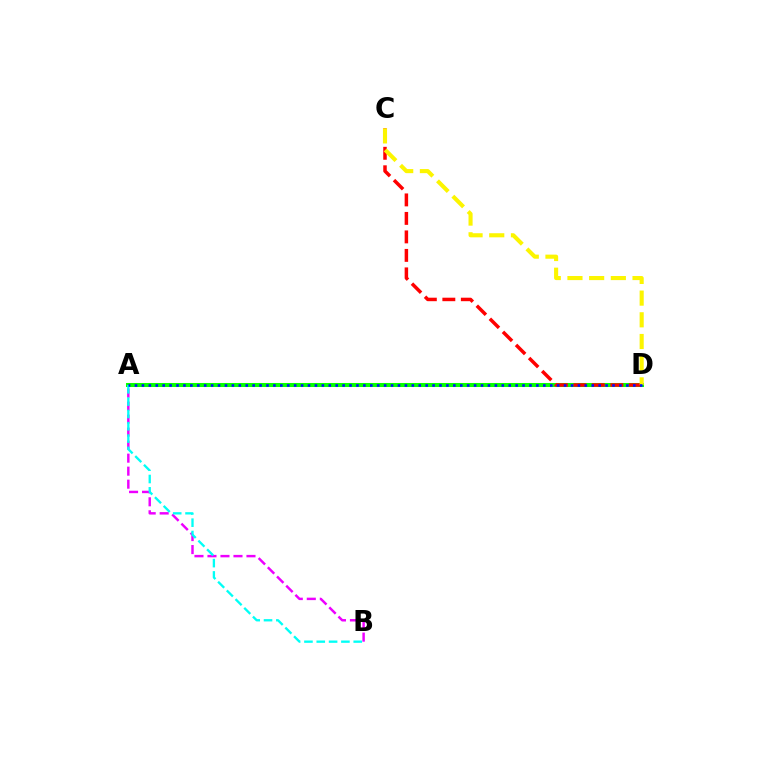{('A', 'B'): [{'color': '#ee00ff', 'line_style': 'dashed', 'thickness': 1.77}, {'color': '#00fff6', 'line_style': 'dashed', 'thickness': 1.67}], ('A', 'D'): [{'color': '#08ff00', 'line_style': 'solid', 'thickness': 2.9}, {'color': '#0010ff', 'line_style': 'dotted', 'thickness': 1.88}], ('C', 'D'): [{'color': '#ff0000', 'line_style': 'dashed', 'thickness': 2.51}, {'color': '#fcf500', 'line_style': 'dashed', 'thickness': 2.95}]}